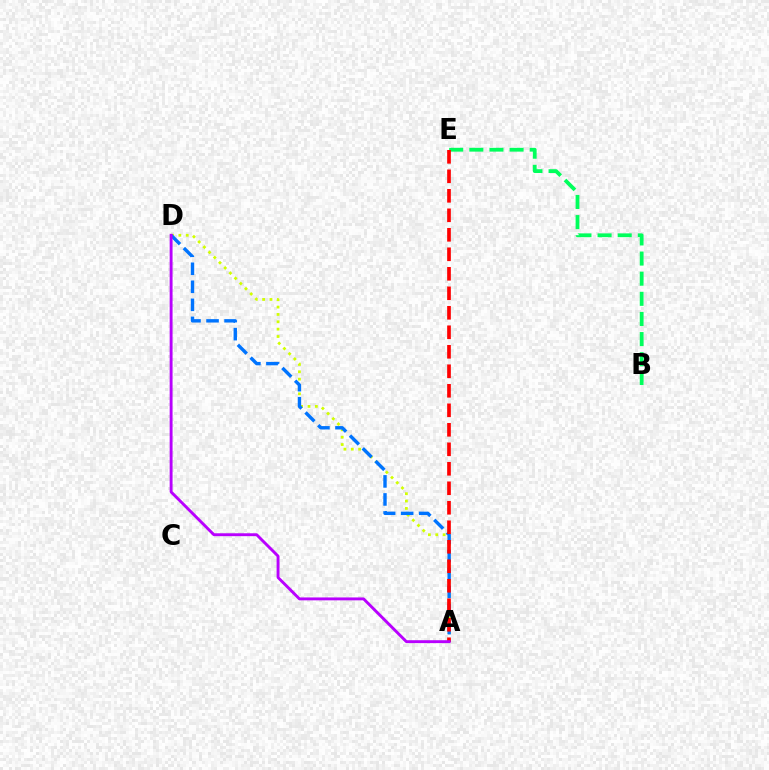{('A', 'D'): [{'color': '#d1ff00', 'line_style': 'dotted', 'thickness': 2.0}, {'color': '#0074ff', 'line_style': 'dashed', 'thickness': 2.45}, {'color': '#b900ff', 'line_style': 'solid', 'thickness': 2.08}], ('B', 'E'): [{'color': '#00ff5c', 'line_style': 'dashed', 'thickness': 2.73}], ('A', 'E'): [{'color': '#ff0000', 'line_style': 'dashed', 'thickness': 2.65}]}